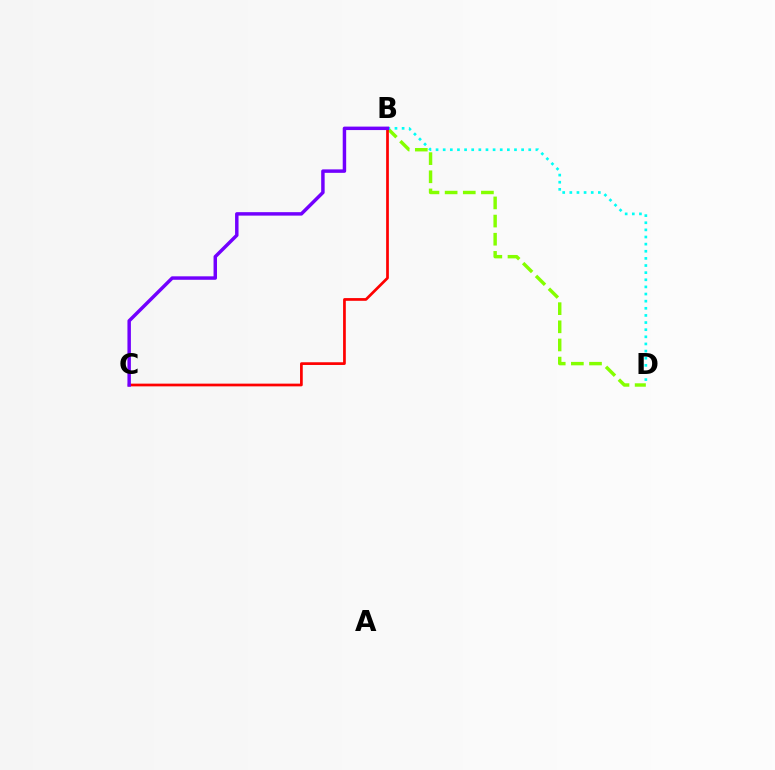{('B', 'D'): [{'color': '#84ff00', 'line_style': 'dashed', 'thickness': 2.47}, {'color': '#00fff6', 'line_style': 'dotted', 'thickness': 1.94}], ('B', 'C'): [{'color': '#ff0000', 'line_style': 'solid', 'thickness': 1.96}, {'color': '#7200ff', 'line_style': 'solid', 'thickness': 2.49}]}